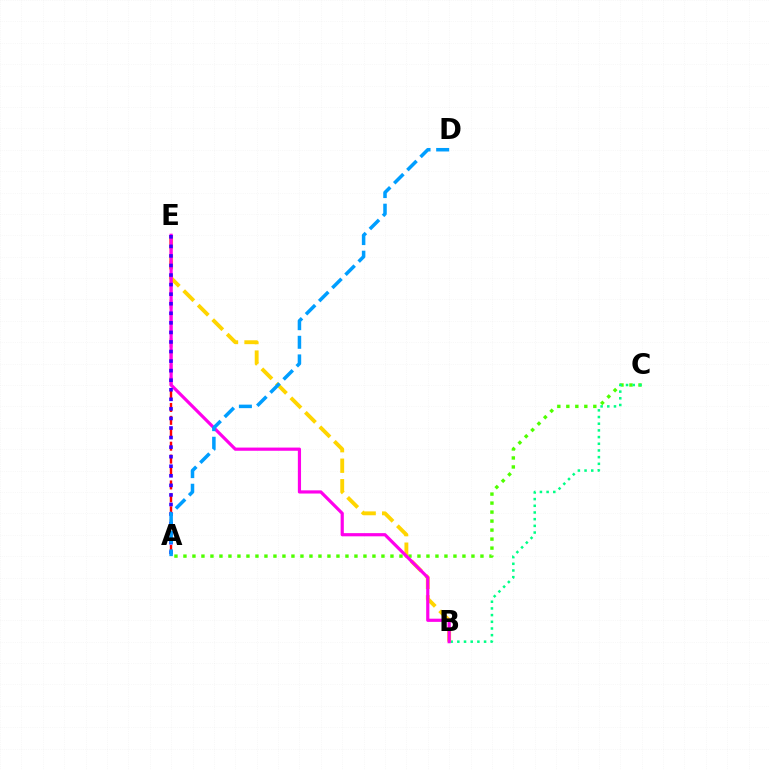{('A', 'C'): [{'color': '#4fff00', 'line_style': 'dotted', 'thickness': 2.45}], ('B', 'C'): [{'color': '#00ff86', 'line_style': 'dotted', 'thickness': 1.82}], ('B', 'E'): [{'color': '#ffd500', 'line_style': 'dashed', 'thickness': 2.79}, {'color': '#ff00ed', 'line_style': 'solid', 'thickness': 2.3}], ('A', 'E'): [{'color': '#ff0000', 'line_style': 'dashed', 'thickness': 1.75}, {'color': '#3700ff', 'line_style': 'dotted', 'thickness': 2.6}], ('A', 'D'): [{'color': '#009eff', 'line_style': 'dashed', 'thickness': 2.53}]}